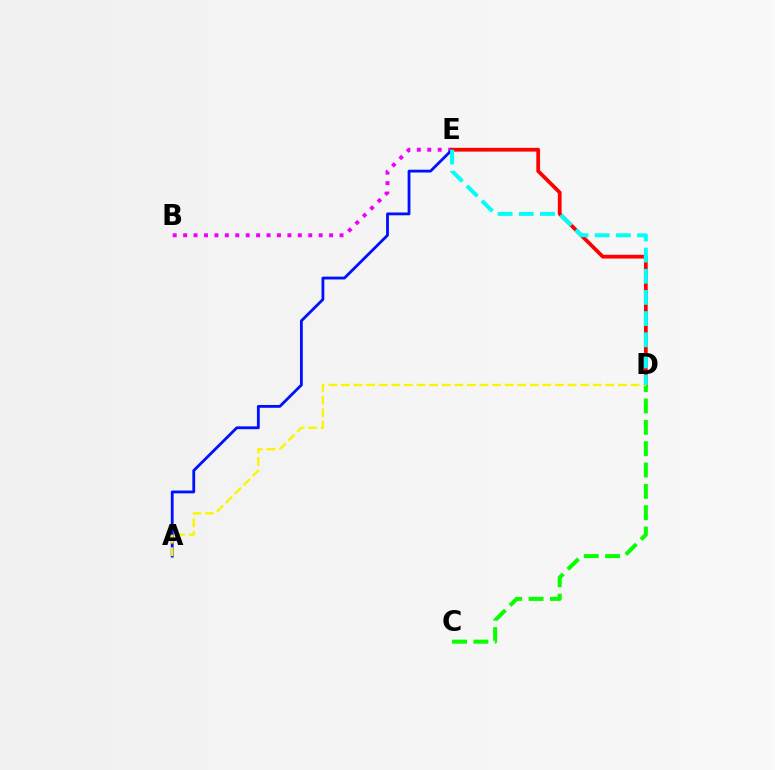{('B', 'E'): [{'color': '#ee00ff', 'line_style': 'dotted', 'thickness': 2.83}], ('A', 'E'): [{'color': '#0010ff', 'line_style': 'solid', 'thickness': 2.02}], ('D', 'E'): [{'color': '#ff0000', 'line_style': 'solid', 'thickness': 2.71}, {'color': '#00fff6', 'line_style': 'dashed', 'thickness': 2.88}], ('C', 'D'): [{'color': '#08ff00', 'line_style': 'dashed', 'thickness': 2.9}], ('A', 'D'): [{'color': '#fcf500', 'line_style': 'dashed', 'thickness': 1.71}]}